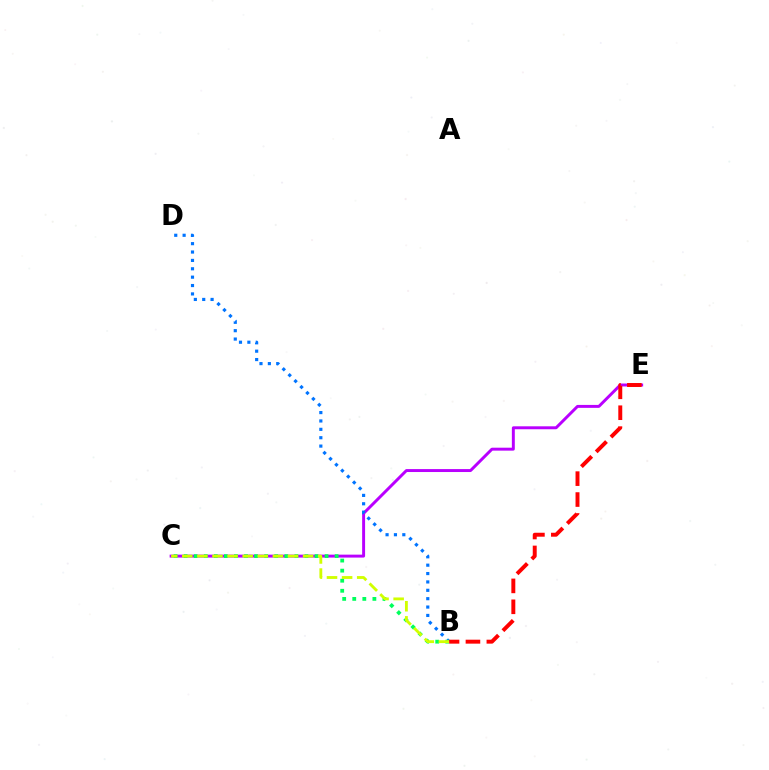{('C', 'E'): [{'color': '#b900ff', 'line_style': 'solid', 'thickness': 2.12}], ('B', 'D'): [{'color': '#0074ff', 'line_style': 'dotted', 'thickness': 2.28}], ('B', 'C'): [{'color': '#00ff5c', 'line_style': 'dotted', 'thickness': 2.74}, {'color': '#d1ff00', 'line_style': 'dashed', 'thickness': 2.05}], ('B', 'E'): [{'color': '#ff0000', 'line_style': 'dashed', 'thickness': 2.84}]}